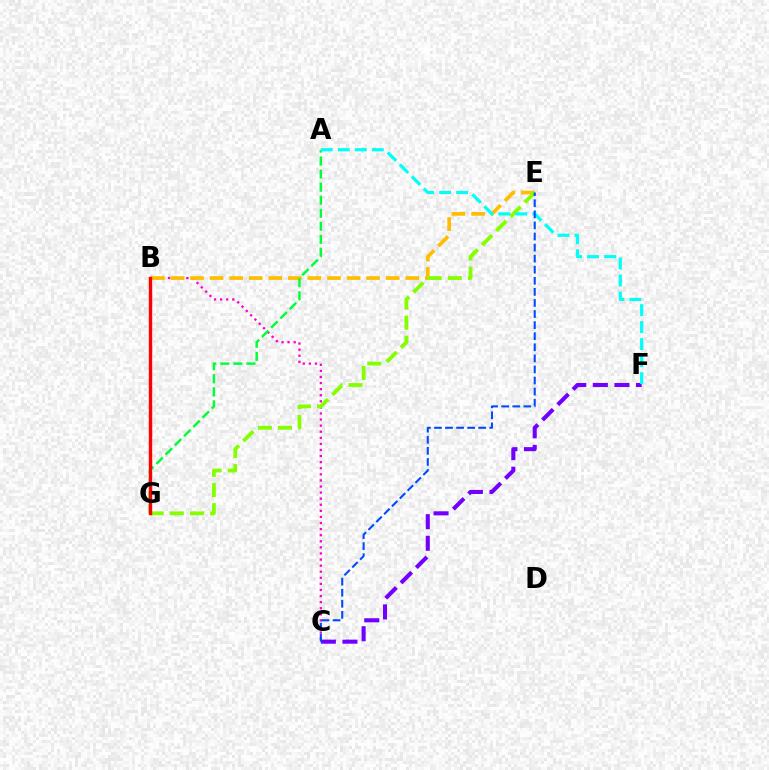{('B', 'C'): [{'color': '#ff00cf', 'line_style': 'dotted', 'thickness': 1.65}], ('B', 'E'): [{'color': '#ffbd00', 'line_style': 'dashed', 'thickness': 2.66}], ('A', 'G'): [{'color': '#00ff39', 'line_style': 'dashed', 'thickness': 1.77}], ('E', 'G'): [{'color': '#84ff00', 'line_style': 'dashed', 'thickness': 2.74}], ('B', 'G'): [{'color': '#ff0000', 'line_style': 'solid', 'thickness': 2.43}], ('C', 'F'): [{'color': '#7200ff', 'line_style': 'dashed', 'thickness': 2.93}], ('A', 'F'): [{'color': '#00fff6', 'line_style': 'dashed', 'thickness': 2.31}], ('C', 'E'): [{'color': '#004bff', 'line_style': 'dashed', 'thickness': 1.51}]}